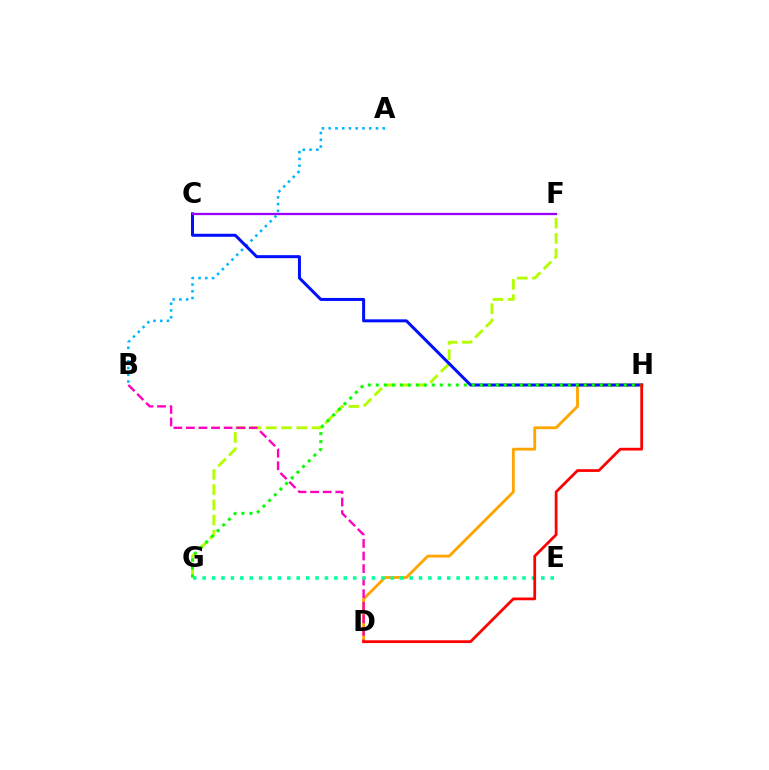{('D', 'H'): [{'color': '#ffa500', 'line_style': 'solid', 'thickness': 2.04}, {'color': '#ff0000', 'line_style': 'solid', 'thickness': 1.98}], ('F', 'G'): [{'color': '#b3ff00', 'line_style': 'dashed', 'thickness': 2.07}], ('A', 'B'): [{'color': '#00b5ff', 'line_style': 'dotted', 'thickness': 1.84}], ('C', 'H'): [{'color': '#0010ff', 'line_style': 'solid', 'thickness': 2.16}], ('G', 'H'): [{'color': '#08ff00', 'line_style': 'dotted', 'thickness': 2.17}], ('B', 'D'): [{'color': '#ff00bd', 'line_style': 'dashed', 'thickness': 1.71}], ('C', 'F'): [{'color': '#9b00ff', 'line_style': 'solid', 'thickness': 1.64}], ('E', 'G'): [{'color': '#00ff9d', 'line_style': 'dotted', 'thickness': 2.56}]}